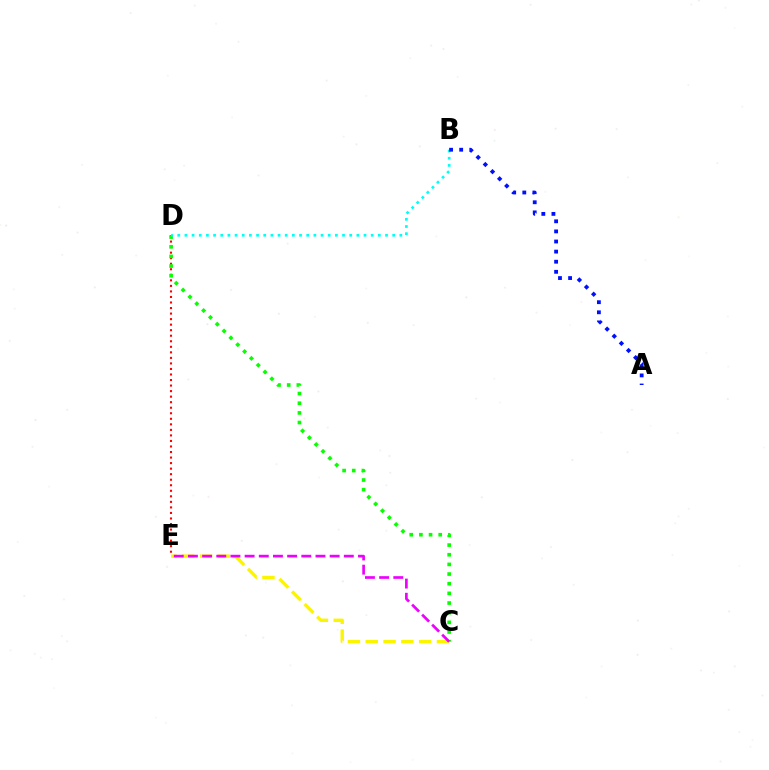{('C', 'E'): [{'color': '#fcf500', 'line_style': 'dashed', 'thickness': 2.42}, {'color': '#ee00ff', 'line_style': 'dashed', 'thickness': 1.93}], ('D', 'E'): [{'color': '#ff0000', 'line_style': 'dotted', 'thickness': 1.5}], ('C', 'D'): [{'color': '#08ff00', 'line_style': 'dotted', 'thickness': 2.62}], ('B', 'D'): [{'color': '#00fff6', 'line_style': 'dotted', 'thickness': 1.95}], ('A', 'B'): [{'color': '#0010ff', 'line_style': 'dotted', 'thickness': 2.75}]}